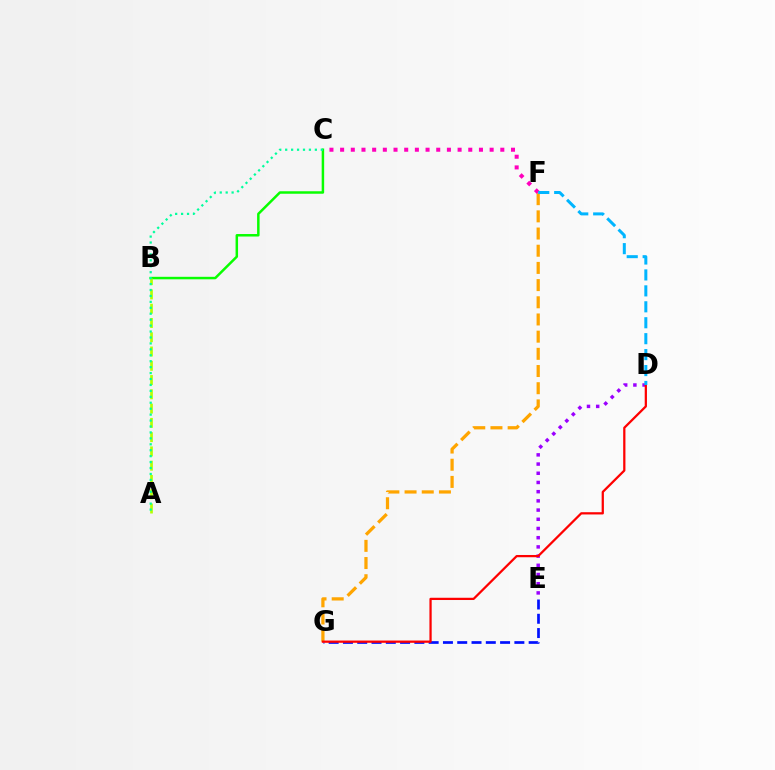{('E', 'G'): [{'color': '#0010ff', 'line_style': 'dashed', 'thickness': 1.94}], ('F', 'G'): [{'color': '#ffa500', 'line_style': 'dashed', 'thickness': 2.33}], ('D', 'E'): [{'color': '#9b00ff', 'line_style': 'dotted', 'thickness': 2.5}], ('B', 'C'): [{'color': '#08ff00', 'line_style': 'solid', 'thickness': 1.79}], ('C', 'F'): [{'color': '#ff00bd', 'line_style': 'dotted', 'thickness': 2.9}], ('D', 'G'): [{'color': '#ff0000', 'line_style': 'solid', 'thickness': 1.62}], ('A', 'B'): [{'color': '#b3ff00', 'line_style': 'dashed', 'thickness': 1.94}], ('D', 'F'): [{'color': '#00b5ff', 'line_style': 'dashed', 'thickness': 2.16}], ('A', 'C'): [{'color': '#00ff9d', 'line_style': 'dotted', 'thickness': 1.61}]}